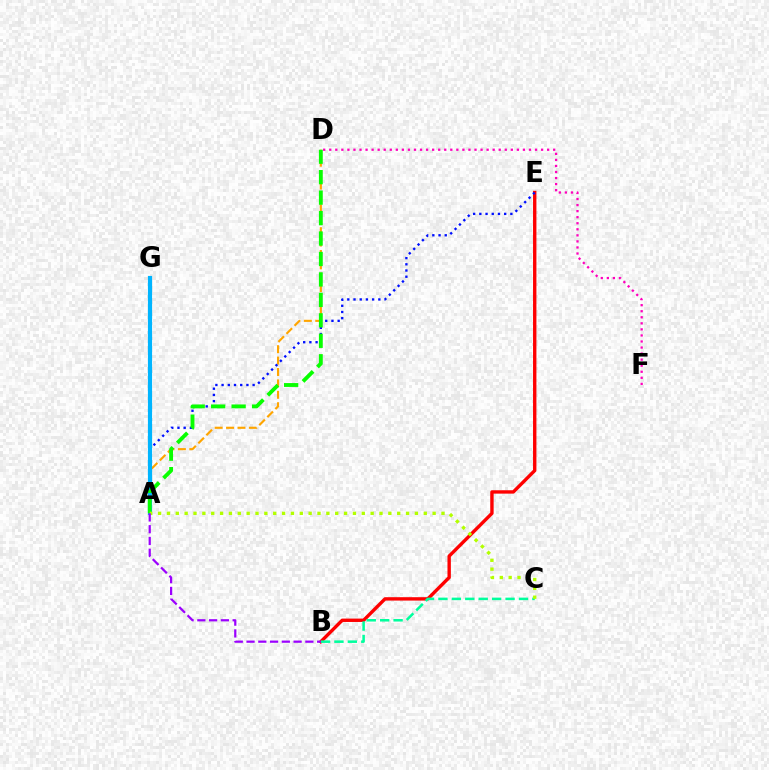{('A', 'D'): [{'color': '#ffa500', 'line_style': 'dashed', 'thickness': 1.55}, {'color': '#08ff00', 'line_style': 'dashed', 'thickness': 2.78}], ('B', 'E'): [{'color': '#ff0000', 'line_style': 'solid', 'thickness': 2.43}], ('B', 'C'): [{'color': '#00ff9d', 'line_style': 'dashed', 'thickness': 1.82}], ('A', 'E'): [{'color': '#0010ff', 'line_style': 'dotted', 'thickness': 1.69}], ('A', 'G'): [{'color': '#00b5ff', 'line_style': 'solid', 'thickness': 3.0}], ('D', 'F'): [{'color': '#ff00bd', 'line_style': 'dotted', 'thickness': 1.64}], ('A', 'C'): [{'color': '#b3ff00', 'line_style': 'dotted', 'thickness': 2.41}], ('A', 'B'): [{'color': '#9b00ff', 'line_style': 'dashed', 'thickness': 1.6}]}